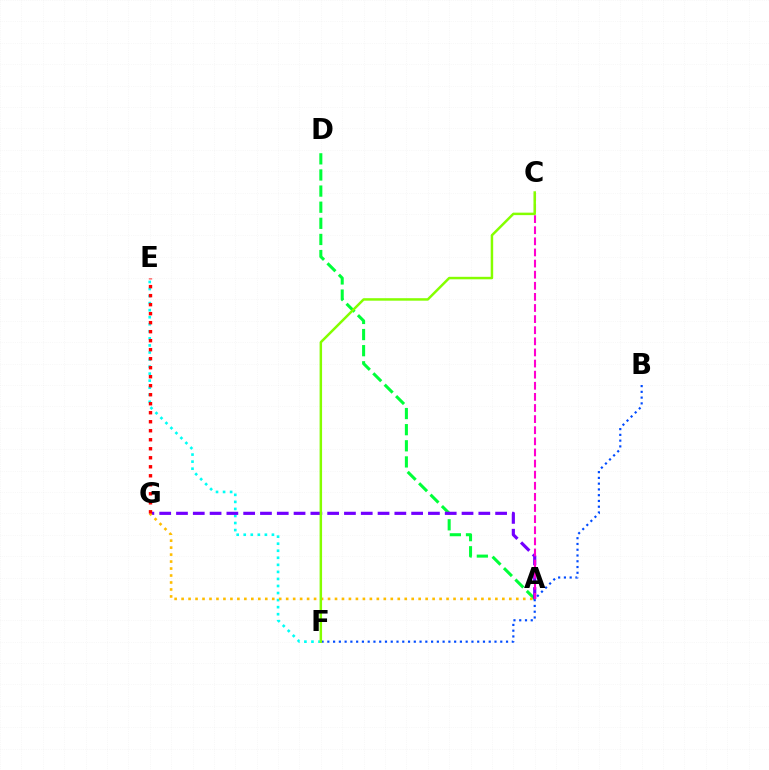{('A', 'D'): [{'color': '#00ff39', 'line_style': 'dashed', 'thickness': 2.19}], ('E', 'F'): [{'color': '#00fff6', 'line_style': 'dotted', 'thickness': 1.92}], ('B', 'F'): [{'color': '#004bff', 'line_style': 'dotted', 'thickness': 1.57}], ('A', 'G'): [{'color': '#7200ff', 'line_style': 'dashed', 'thickness': 2.28}, {'color': '#ffbd00', 'line_style': 'dotted', 'thickness': 1.89}], ('A', 'C'): [{'color': '#ff00cf', 'line_style': 'dashed', 'thickness': 1.51}], ('C', 'F'): [{'color': '#84ff00', 'line_style': 'solid', 'thickness': 1.79}], ('E', 'G'): [{'color': '#ff0000', 'line_style': 'dotted', 'thickness': 2.45}]}